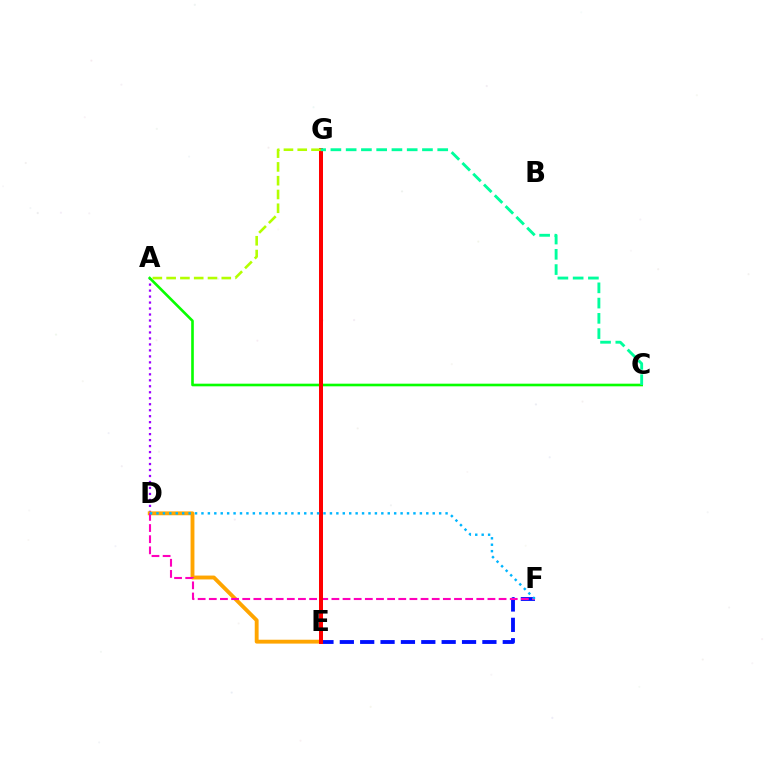{('A', 'D'): [{'color': '#9b00ff', 'line_style': 'dotted', 'thickness': 1.62}], ('D', 'E'): [{'color': '#ffa500', 'line_style': 'solid', 'thickness': 2.78}], ('E', 'F'): [{'color': '#0010ff', 'line_style': 'dashed', 'thickness': 2.77}], ('D', 'F'): [{'color': '#ff00bd', 'line_style': 'dashed', 'thickness': 1.51}, {'color': '#00b5ff', 'line_style': 'dotted', 'thickness': 1.75}], ('A', 'C'): [{'color': '#08ff00', 'line_style': 'solid', 'thickness': 1.9}], ('E', 'G'): [{'color': '#ff0000', 'line_style': 'solid', 'thickness': 2.88}], ('A', 'G'): [{'color': '#b3ff00', 'line_style': 'dashed', 'thickness': 1.87}], ('C', 'G'): [{'color': '#00ff9d', 'line_style': 'dashed', 'thickness': 2.07}]}